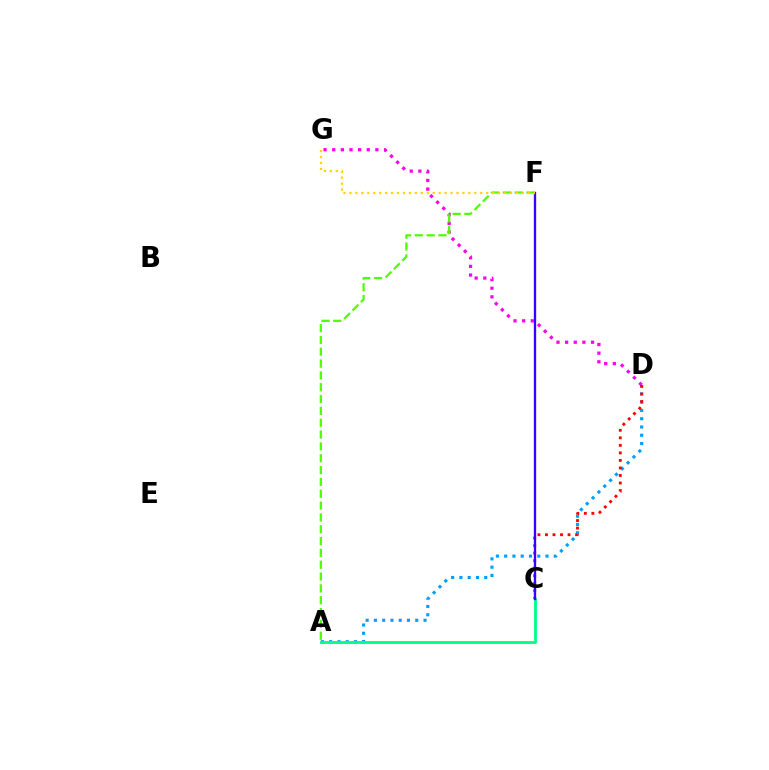{('A', 'D'): [{'color': '#009eff', 'line_style': 'dotted', 'thickness': 2.25}], ('D', 'G'): [{'color': '#ff00ed', 'line_style': 'dotted', 'thickness': 2.35}], ('C', 'D'): [{'color': '#ff0000', 'line_style': 'dotted', 'thickness': 2.05}], ('A', 'C'): [{'color': '#00ff86', 'line_style': 'solid', 'thickness': 2.06}], ('A', 'F'): [{'color': '#4fff00', 'line_style': 'dashed', 'thickness': 1.61}], ('C', 'F'): [{'color': '#3700ff', 'line_style': 'solid', 'thickness': 1.67}], ('F', 'G'): [{'color': '#ffd500', 'line_style': 'dotted', 'thickness': 1.62}]}